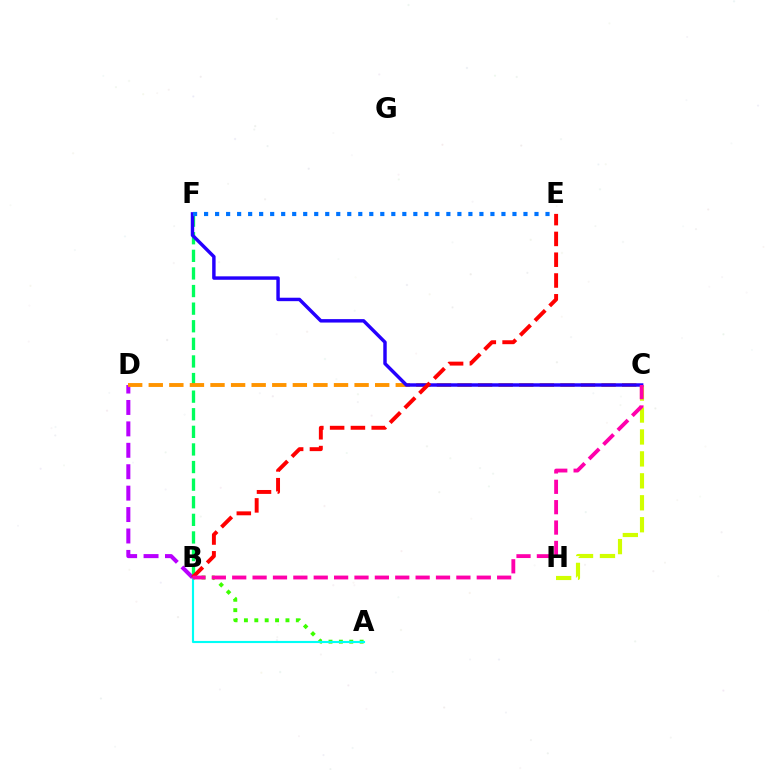{('A', 'B'): [{'color': '#3dff00', 'line_style': 'dotted', 'thickness': 2.82}, {'color': '#00fff6', 'line_style': 'solid', 'thickness': 1.53}], ('B', 'F'): [{'color': '#00ff5c', 'line_style': 'dashed', 'thickness': 2.39}], ('C', 'H'): [{'color': '#d1ff00', 'line_style': 'dashed', 'thickness': 2.98}], ('B', 'D'): [{'color': '#b900ff', 'line_style': 'dashed', 'thickness': 2.91}], ('C', 'D'): [{'color': '#ff9400', 'line_style': 'dashed', 'thickness': 2.8}], ('C', 'F'): [{'color': '#2500ff', 'line_style': 'solid', 'thickness': 2.48}], ('B', 'E'): [{'color': '#ff0000', 'line_style': 'dashed', 'thickness': 2.82}], ('E', 'F'): [{'color': '#0074ff', 'line_style': 'dotted', 'thickness': 2.99}], ('B', 'C'): [{'color': '#ff00ac', 'line_style': 'dashed', 'thickness': 2.77}]}